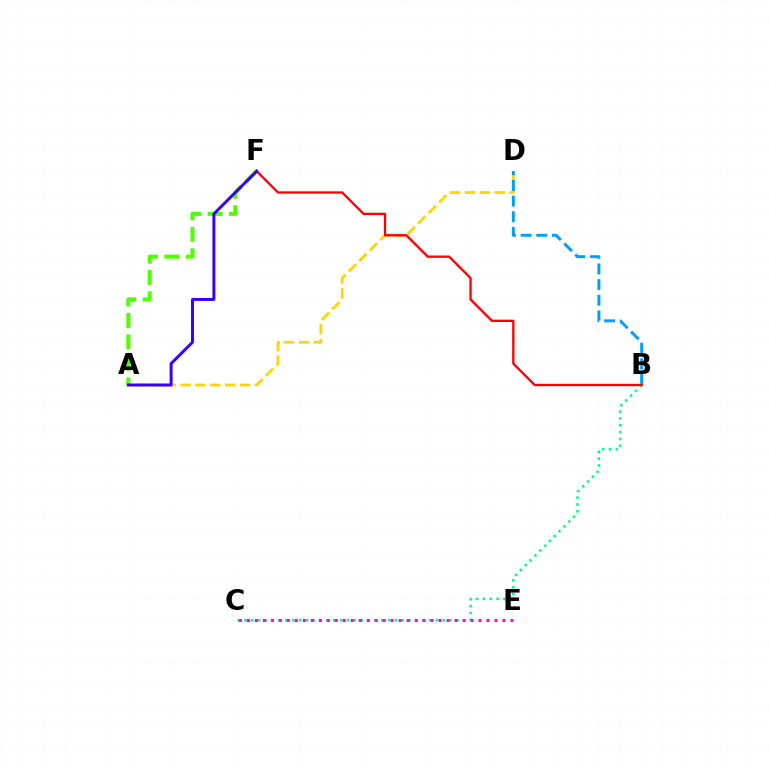{('A', 'D'): [{'color': '#ffd500', 'line_style': 'dashed', 'thickness': 2.02}], ('A', 'F'): [{'color': '#4fff00', 'line_style': 'dashed', 'thickness': 2.92}, {'color': '#3700ff', 'line_style': 'solid', 'thickness': 2.14}], ('B', 'C'): [{'color': '#00ff86', 'line_style': 'dotted', 'thickness': 1.86}], ('B', 'D'): [{'color': '#009eff', 'line_style': 'dashed', 'thickness': 2.13}], ('B', 'F'): [{'color': '#ff0000', 'line_style': 'solid', 'thickness': 1.68}], ('C', 'E'): [{'color': '#ff00ed', 'line_style': 'dotted', 'thickness': 2.17}]}